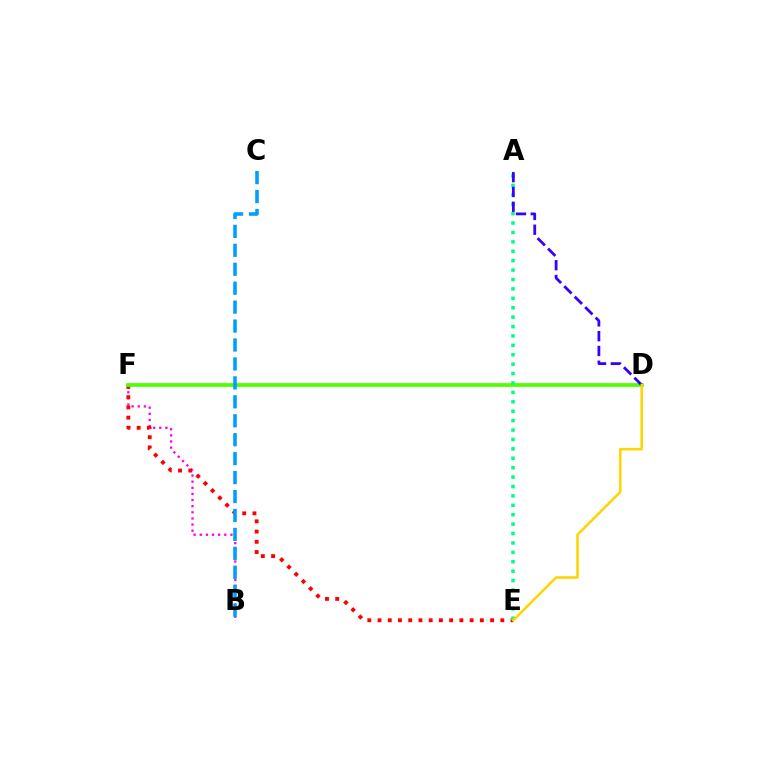{('B', 'F'): [{'color': '#ff00ed', 'line_style': 'dotted', 'thickness': 1.67}], ('E', 'F'): [{'color': '#ff0000', 'line_style': 'dotted', 'thickness': 2.78}], ('D', 'F'): [{'color': '#4fff00', 'line_style': 'solid', 'thickness': 2.7}], ('A', 'E'): [{'color': '#00ff86', 'line_style': 'dotted', 'thickness': 2.56}], ('A', 'D'): [{'color': '#3700ff', 'line_style': 'dashed', 'thickness': 2.01}], ('B', 'C'): [{'color': '#009eff', 'line_style': 'dashed', 'thickness': 2.57}], ('D', 'E'): [{'color': '#ffd500', 'line_style': 'solid', 'thickness': 1.82}]}